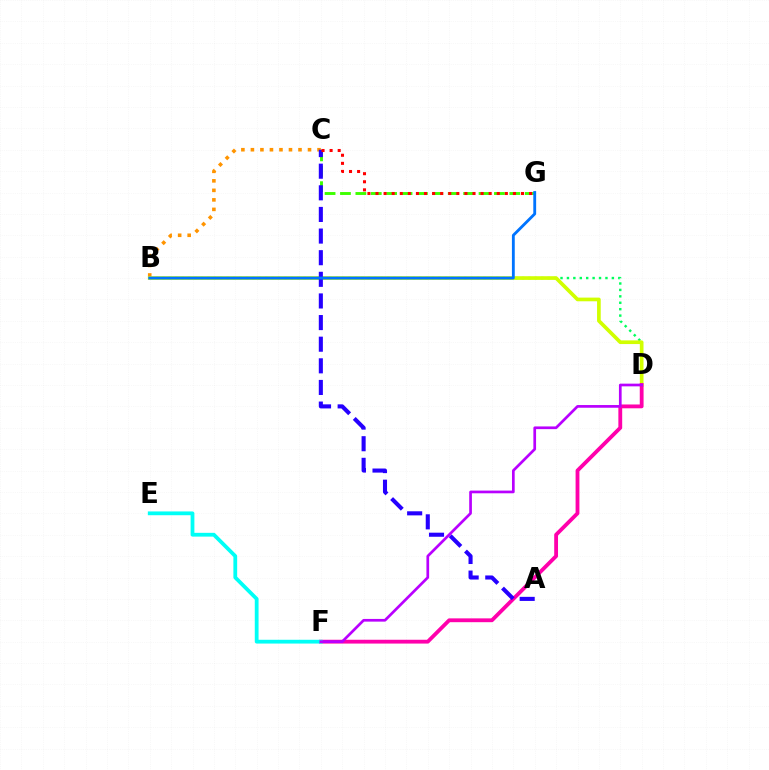{('B', 'D'): [{'color': '#00ff5c', 'line_style': 'dotted', 'thickness': 1.74}, {'color': '#d1ff00', 'line_style': 'solid', 'thickness': 2.65}], ('B', 'C'): [{'color': '#ff9400', 'line_style': 'dotted', 'thickness': 2.59}], ('C', 'G'): [{'color': '#3dff00', 'line_style': 'dashed', 'thickness': 2.09}, {'color': '#ff0000', 'line_style': 'dotted', 'thickness': 2.2}], ('D', 'F'): [{'color': '#ff00ac', 'line_style': 'solid', 'thickness': 2.75}, {'color': '#b900ff', 'line_style': 'solid', 'thickness': 1.94}], ('A', 'C'): [{'color': '#2500ff', 'line_style': 'dashed', 'thickness': 2.94}], ('E', 'F'): [{'color': '#00fff6', 'line_style': 'solid', 'thickness': 2.72}], ('B', 'G'): [{'color': '#0074ff', 'line_style': 'solid', 'thickness': 2.05}]}